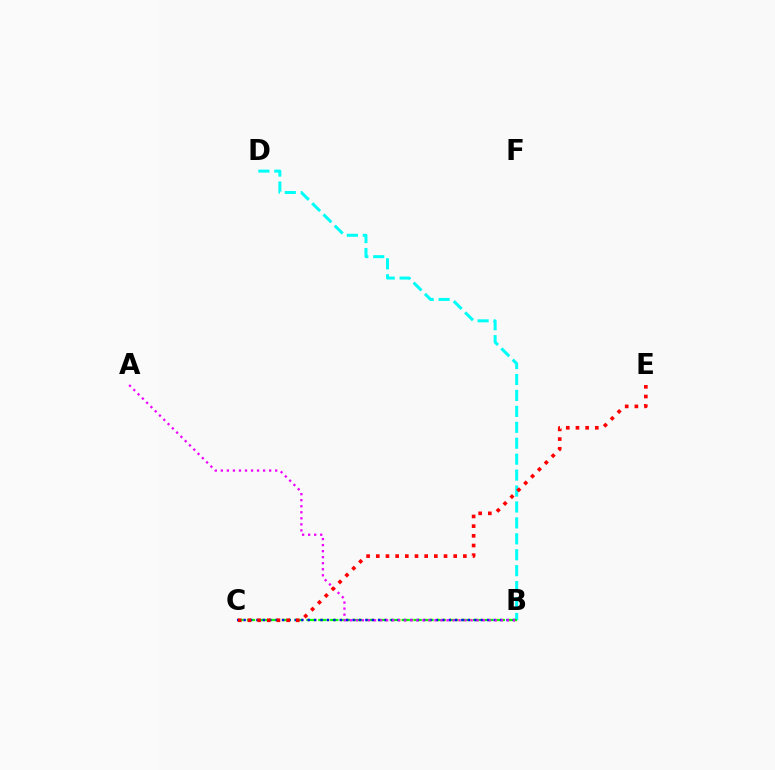{('B', 'C'): [{'color': '#fcf500', 'line_style': 'dotted', 'thickness': 1.76}, {'color': '#08ff00', 'line_style': 'dashed', 'thickness': 1.62}, {'color': '#0010ff', 'line_style': 'dotted', 'thickness': 1.74}], ('B', 'D'): [{'color': '#00fff6', 'line_style': 'dashed', 'thickness': 2.16}], ('A', 'B'): [{'color': '#ee00ff', 'line_style': 'dotted', 'thickness': 1.64}], ('C', 'E'): [{'color': '#ff0000', 'line_style': 'dotted', 'thickness': 2.63}]}